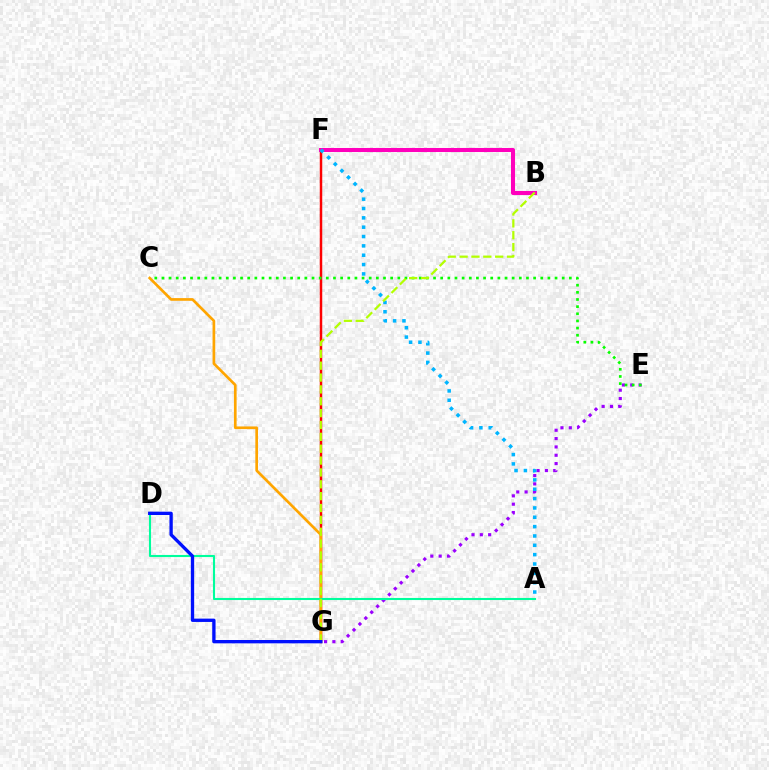{('E', 'G'): [{'color': '#9b00ff', 'line_style': 'dotted', 'thickness': 2.26}], ('F', 'G'): [{'color': '#ff0000', 'line_style': 'solid', 'thickness': 1.78}], ('C', 'E'): [{'color': '#08ff00', 'line_style': 'dotted', 'thickness': 1.94}], ('B', 'F'): [{'color': '#ff00bd', 'line_style': 'solid', 'thickness': 2.92}], ('C', 'G'): [{'color': '#ffa500', 'line_style': 'solid', 'thickness': 1.93}], ('A', 'F'): [{'color': '#00b5ff', 'line_style': 'dotted', 'thickness': 2.54}], ('A', 'D'): [{'color': '#00ff9d', 'line_style': 'solid', 'thickness': 1.51}], ('B', 'G'): [{'color': '#b3ff00', 'line_style': 'dashed', 'thickness': 1.61}], ('D', 'G'): [{'color': '#0010ff', 'line_style': 'solid', 'thickness': 2.39}]}